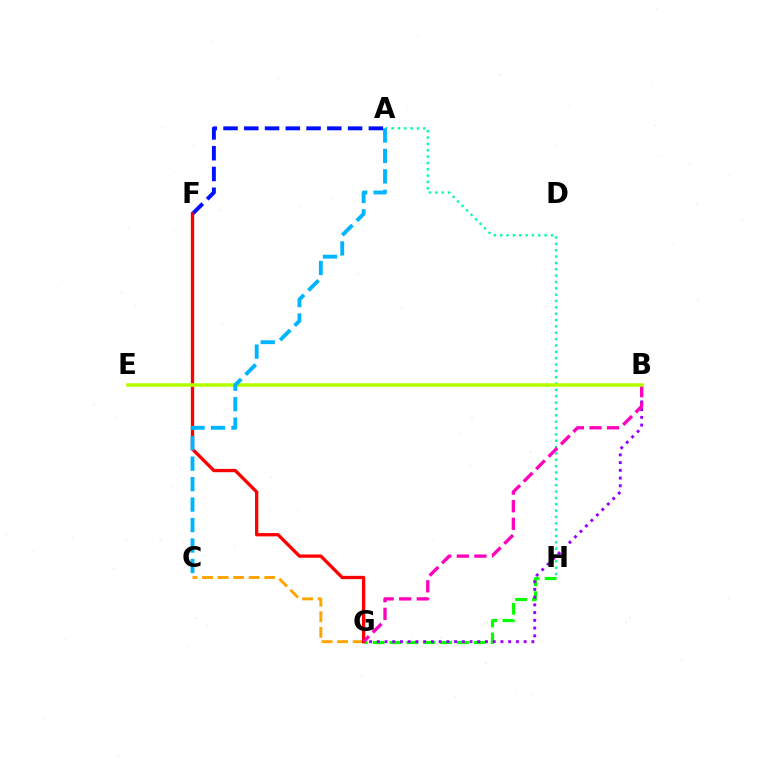{('A', 'F'): [{'color': '#0010ff', 'line_style': 'dashed', 'thickness': 2.82}], ('A', 'H'): [{'color': '#00ff9d', 'line_style': 'dotted', 'thickness': 1.73}], ('G', 'H'): [{'color': '#08ff00', 'line_style': 'dashed', 'thickness': 2.29}], ('B', 'G'): [{'color': '#9b00ff', 'line_style': 'dotted', 'thickness': 2.1}, {'color': '#ff00bd', 'line_style': 'dashed', 'thickness': 2.39}], ('C', 'G'): [{'color': '#ffa500', 'line_style': 'dashed', 'thickness': 2.11}], ('F', 'G'): [{'color': '#ff0000', 'line_style': 'solid', 'thickness': 2.38}], ('B', 'E'): [{'color': '#b3ff00', 'line_style': 'solid', 'thickness': 2.55}], ('A', 'C'): [{'color': '#00b5ff', 'line_style': 'dashed', 'thickness': 2.78}]}